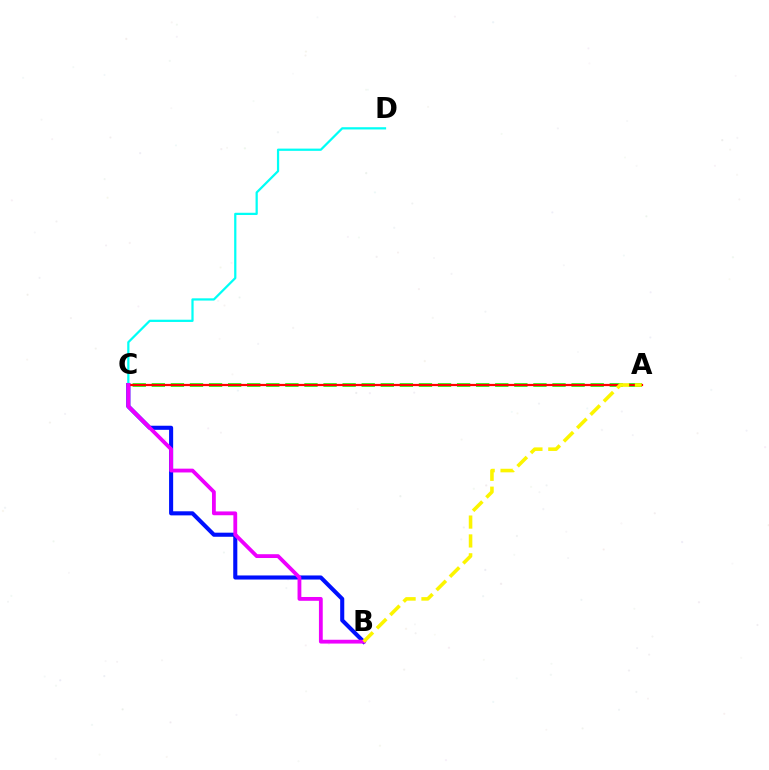{('B', 'C'): [{'color': '#0010ff', 'line_style': 'solid', 'thickness': 2.94}, {'color': '#ee00ff', 'line_style': 'solid', 'thickness': 2.74}], ('C', 'D'): [{'color': '#00fff6', 'line_style': 'solid', 'thickness': 1.61}], ('A', 'C'): [{'color': '#08ff00', 'line_style': 'dashed', 'thickness': 2.59}, {'color': '#ff0000', 'line_style': 'solid', 'thickness': 1.6}], ('A', 'B'): [{'color': '#fcf500', 'line_style': 'dashed', 'thickness': 2.56}]}